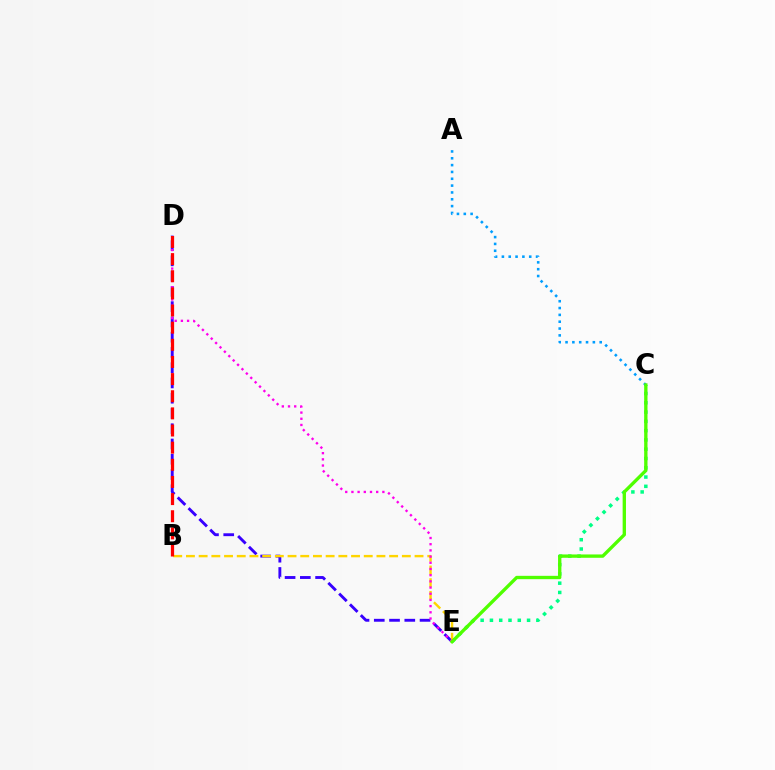{('C', 'E'): [{'color': '#00ff86', 'line_style': 'dotted', 'thickness': 2.52}, {'color': '#4fff00', 'line_style': 'solid', 'thickness': 2.4}], ('D', 'E'): [{'color': '#3700ff', 'line_style': 'dashed', 'thickness': 2.07}, {'color': '#ff00ed', 'line_style': 'dotted', 'thickness': 1.68}], ('B', 'E'): [{'color': '#ffd500', 'line_style': 'dashed', 'thickness': 1.73}], ('A', 'C'): [{'color': '#009eff', 'line_style': 'dotted', 'thickness': 1.86}], ('B', 'D'): [{'color': '#ff0000', 'line_style': 'dashed', 'thickness': 2.33}]}